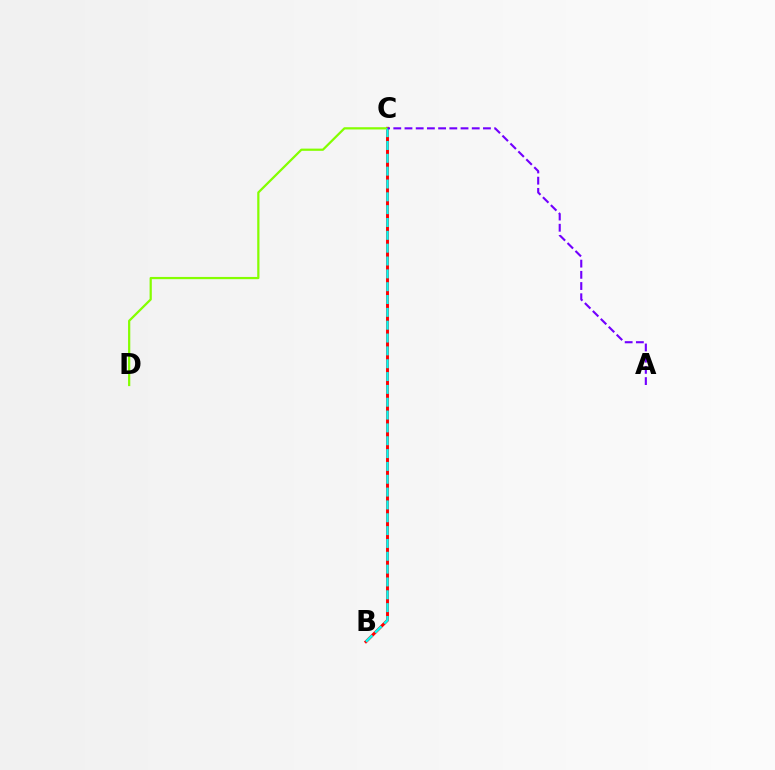{('B', 'C'): [{'color': '#ff0000', 'line_style': 'solid', 'thickness': 2.12}, {'color': '#00fff6', 'line_style': 'dashed', 'thickness': 1.74}], ('C', 'D'): [{'color': '#84ff00', 'line_style': 'solid', 'thickness': 1.6}], ('A', 'C'): [{'color': '#7200ff', 'line_style': 'dashed', 'thickness': 1.52}]}